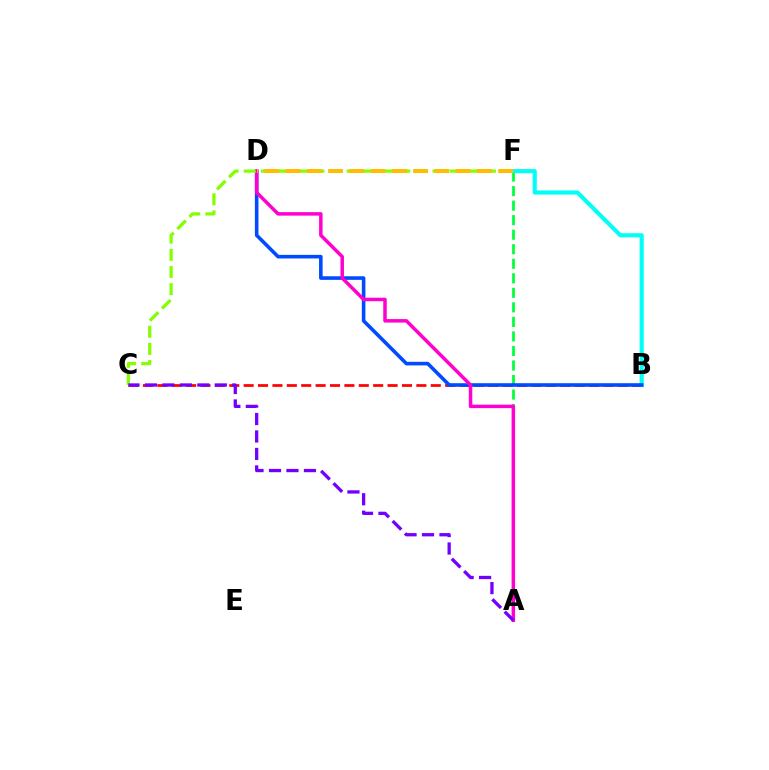{('B', 'C'): [{'color': '#ff0000', 'line_style': 'dashed', 'thickness': 1.96}], ('A', 'F'): [{'color': '#00ff39', 'line_style': 'dashed', 'thickness': 1.97}], ('B', 'F'): [{'color': '#00fff6', 'line_style': 'solid', 'thickness': 2.97}], ('B', 'D'): [{'color': '#004bff', 'line_style': 'solid', 'thickness': 2.59}], ('A', 'D'): [{'color': '#ff00cf', 'line_style': 'solid', 'thickness': 2.51}], ('C', 'F'): [{'color': '#84ff00', 'line_style': 'dashed', 'thickness': 2.33}], ('D', 'F'): [{'color': '#ffbd00', 'line_style': 'dashed', 'thickness': 2.89}], ('A', 'C'): [{'color': '#7200ff', 'line_style': 'dashed', 'thickness': 2.37}]}